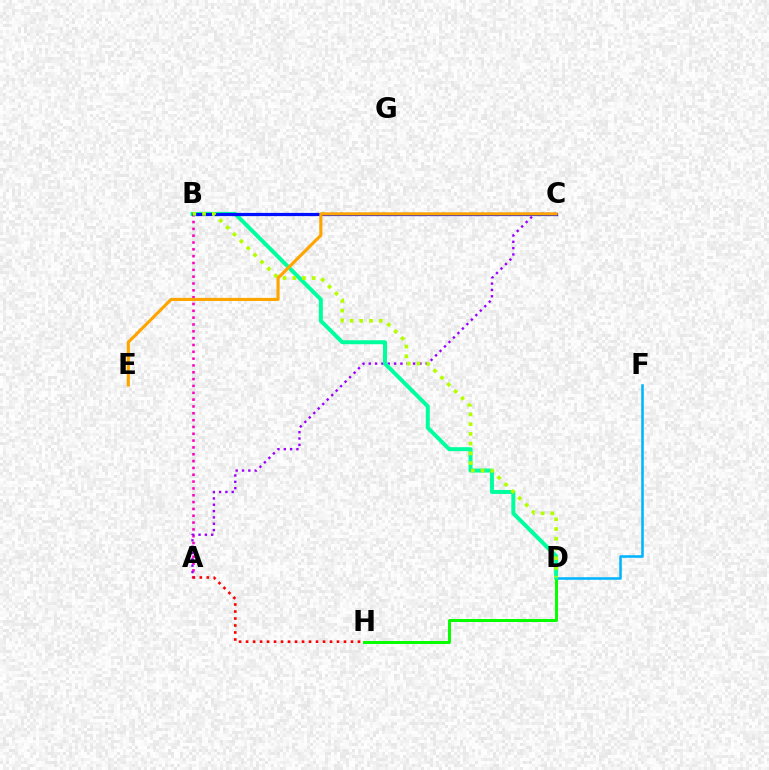{('D', 'F'): [{'color': '#00b5ff', 'line_style': 'solid', 'thickness': 1.84}], ('A', 'B'): [{'color': '#ff00bd', 'line_style': 'dotted', 'thickness': 1.86}], ('D', 'H'): [{'color': '#08ff00', 'line_style': 'solid', 'thickness': 2.15}], ('A', 'H'): [{'color': '#ff0000', 'line_style': 'dotted', 'thickness': 1.9}], ('A', 'C'): [{'color': '#9b00ff', 'line_style': 'dotted', 'thickness': 1.72}], ('B', 'D'): [{'color': '#00ff9d', 'line_style': 'solid', 'thickness': 2.87}, {'color': '#b3ff00', 'line_style': 'dotted', 'thickness': 2.64}], ('B', 'C'): [{'color': '#0010ff', 'line_style': 'solid', 'thickness': 2.31}], ('C', 'E'): [{'color': '#ffa500', 'line_style': 'solid', 'thickness': 2.24}]}